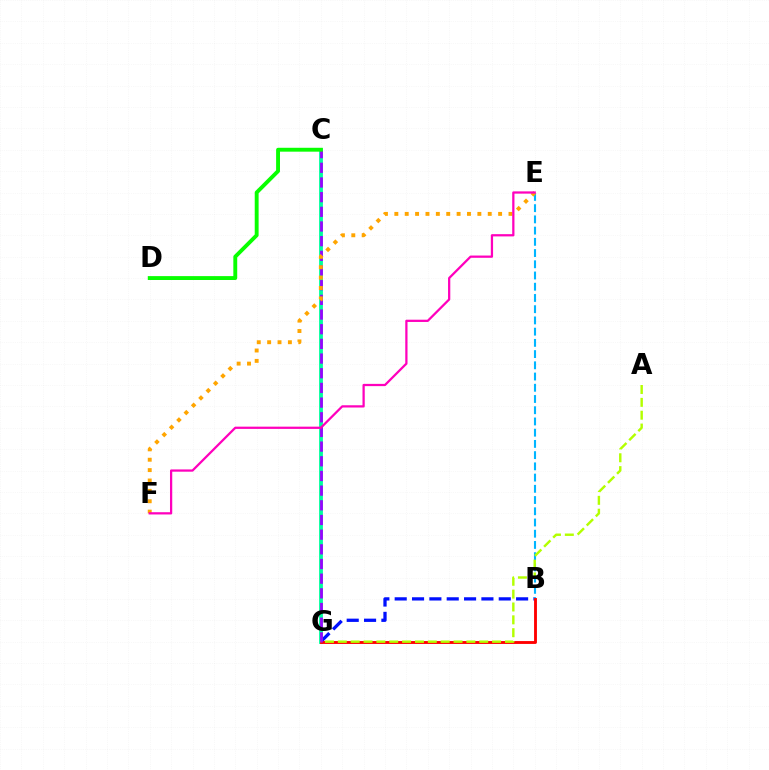{('B', 'G'): [{'color': '#0010ff', 'line_style': 'dashed', 'thickness': 2.36}, {'color': '#ff0000', 'line_style': 'solid', 'thickness': 2.07}], ('B', 'E'): [{'color': '#00b5ff', 'line_style': 'dashed', 'thickness': 1.53}], ('C', 'G'): [{'color': '#00ff9d', 'line_style': 'solid', 'thickness': 2.75}, {'color': '#9b00ff', 'line_style': 'dashed', 'thickness': 1.99}], ('E', 'F'): [{'color': '#ffa500', 'line_style': 'dotted', 'thickness': 2.82}, {'color': '#ff00bd', 'line_style': 'solid', 'thickness': 1.62}], ('A', 'G'): [{'color': '#b3ff00', 'line_style': 'dashed', 'thickness': 1.75}], ('C', 'D'): [{'color': '#08ff00', 'line_style': 'solid', 'thickness': 2.8}]}